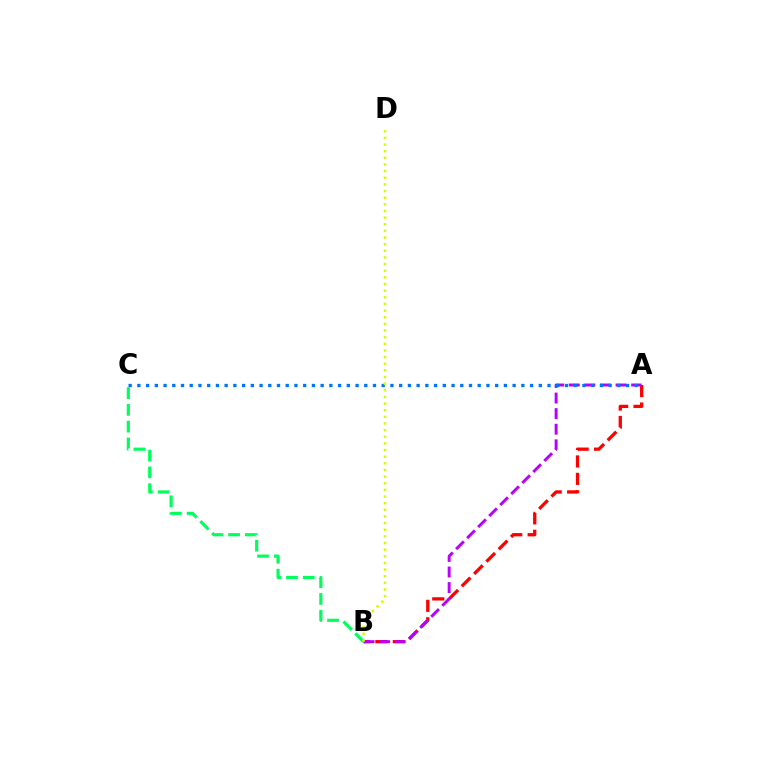{('A', 'B'): [{'color': '#ff0000', 'line_style': 'dashed', 'thickness': 2.37}, {'color': '#b900ff', 'line_style': 'dashed', 'thickness': 2.12}], ('B', 'C'): [{'color': '#00ff5c', 'line_style': 'dashed', 'thickness': 2.28}], ('A', 'C'): [{'color': '#0074ff', 'line_style': 'dotted', 'thickness': 2.37}], ('B', 'D'): [{'color': '#d1ff00', 'line_style': 'dotted', 'thickness': 1.8}]}